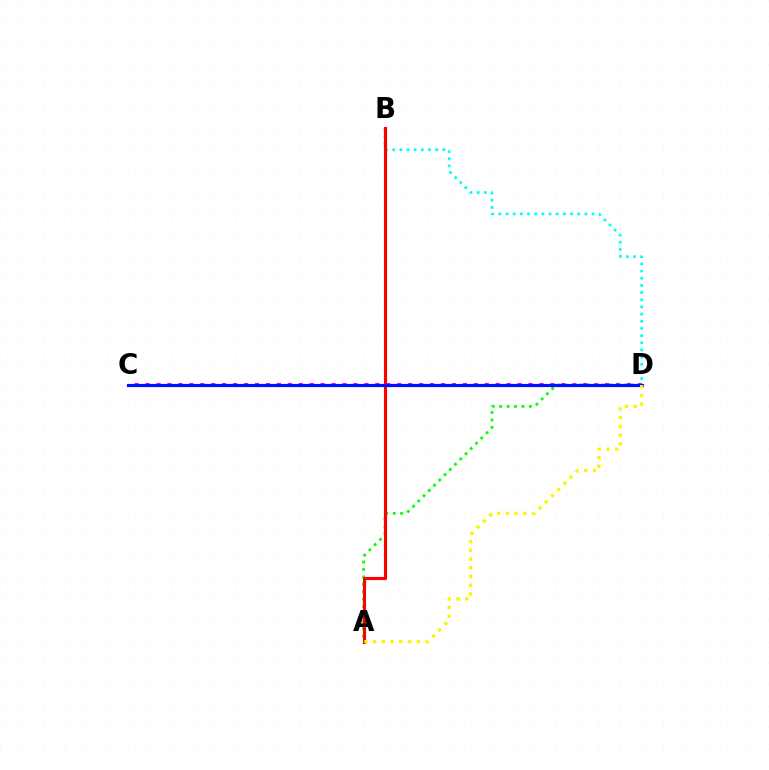{('B', 'D'): [{'color': '#00fff6', 'line_style': 'dotted', 'thickness': 1.95}], ('C', 'D'): [{'color': '#ee00ff', 'line_style': 'dotted', 'thickness': 2.97}, {'color': '#0010ff', 'line_style': 'solid', 'thickness': 2.28}], ('A', 'D'): [{'color': '#08ff00', 'line_style': 'dotted', 'thickness': 2.02}, {'color': '#fcf500', 'line_style': 'dotted', 'thickness': 2.37}], ('A', 'B'): [{'color': '#ff0000', 'line_style': 'solid', 'thickness': 2.25}]}